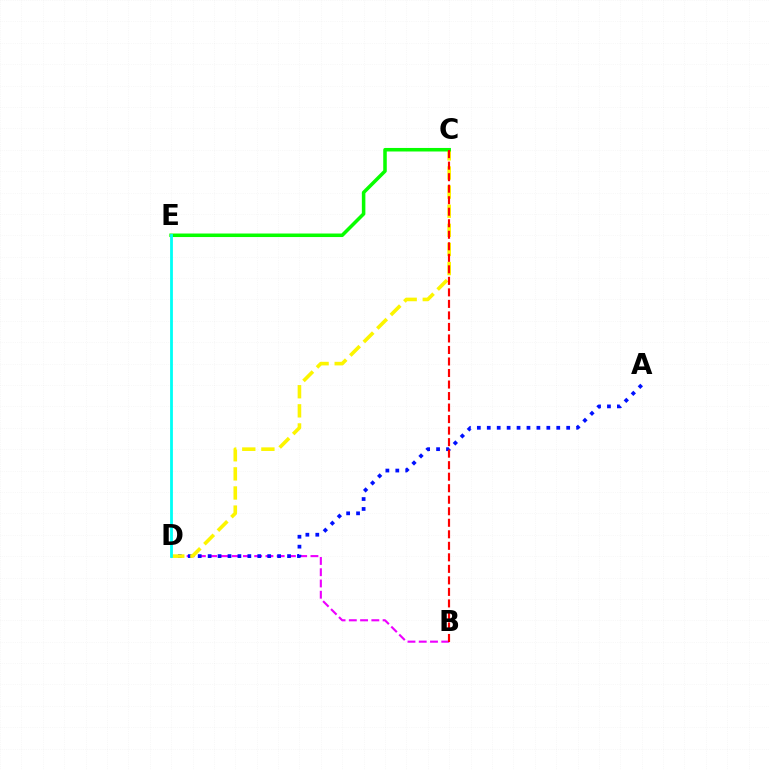{('B', 'D'): [{'color': '#ee00ff', 'line_style': 'dashed', 'thickness': 1.53}], ('A', 'D'): [{'color': '#0010ff', 'line_style': 'dotted', 'thickness': 2.7}], ('C', 'D'): [{'color': '#fcf500', 'line_style': 'dashed', 'thickness': 2.6}], ('C', 'E'): [{'color': '#08ff00', 'line_style': 'solid', 'thickness': 2.54}], ('D', 'E'): [{'color': '#00fff6', 'line_style': 'solid', 'thickness': 2.02}], ('B', 'C'): [{'color': '#ff0000', 'line_style': 'dashed', 'thickness': 1.57}]}